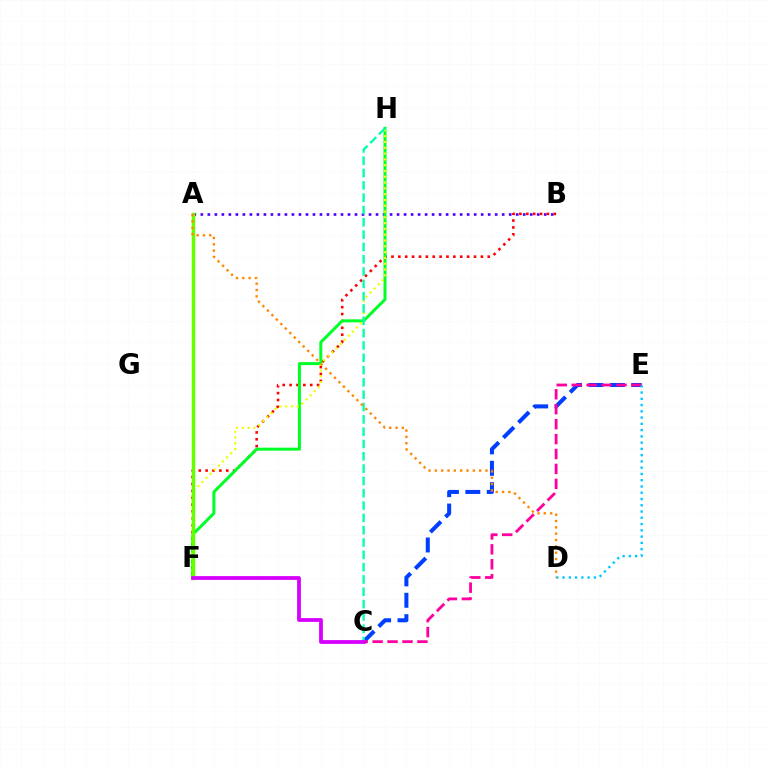{('A', 'B'): [{'color': '#4f00ff', 'line_style': 'dotted', 'thickness': 1.9}], ('B', 'F'): [{'color': '#ff0000', 'line_style': 'dotted', 'thickness': 1.87}], ('F', 'H'): [{'color': '#00ff27', 'line_style': 'solid', 'thickness': 2.15}, {'color': '#eeff00', 'line_style': 'dotted', 'thickness': 1.58}], ('C', 'E'): [{'color': '#003fff', 'line_style': 'dashed', 'thickness': 2.91}, {'color': '#ff00a0', 'line_style': 'dashed', 'thickness': 2.03}], ('C', 'H'): [{'color': '#00ffaf', 'line_style': 'dashed', 'thickness': 1.67}], ('D', 'E'): [{'color': '#00c7ff', 'line_style': 'dotted', 'thickness': 1.7}], ('A', 'F'): [{'color': '#66ff00', 'line_style': 'solid', 'thickness': 2.5}], ('A', 'D'): [{'color': '#ff8800', 'line_style': 'dotted', 'thickness': 1.72}], ('C', 'F'): [{'color': '#d600ff', 'line_style': 'solid', 'thickness': 2.72}]}